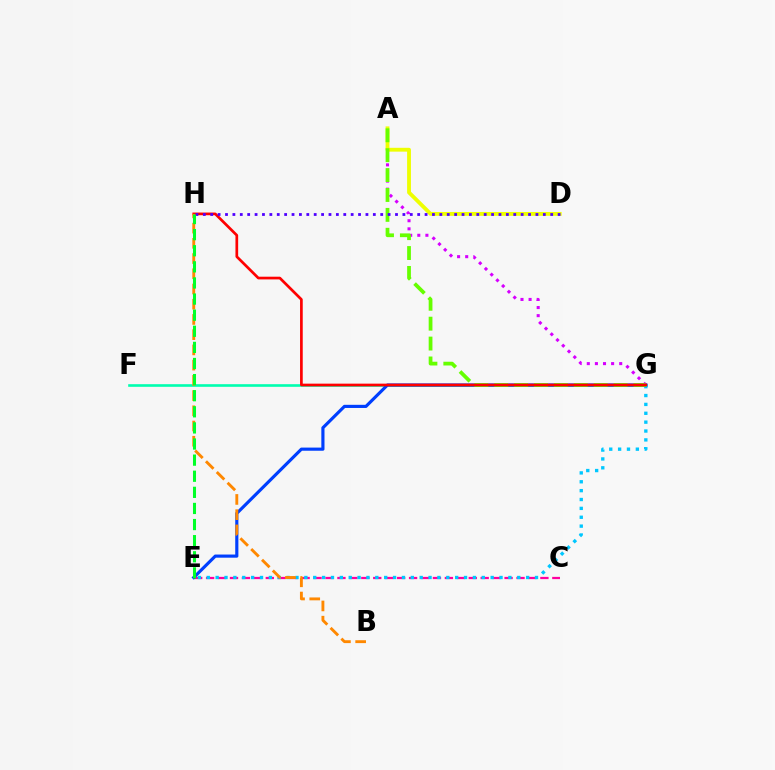{('F', 'G'): [{'color': '#00ffaf', 'line_style': 'solid', 'thickness': 1.89}], ('A', 'G'): [{'color': '#d600ff', 'line_style': 'dotted', 'thickness': 2.2}, {'color': '#66ff00', 'line_style': 'dashed', 'thickness': 2.7}], ('C', 'E'): [{'color': '#ff00a0', 'line_style': 'dashed', 'thickness': 1.62}], ('E', 'G'): [{'color': '#003fff', 'line_style': 'solid', 'thickness': 2.27}, {'color': '#00c7ff', 'line_style': 'dotted', 'thickness': 2.41}], ('A', 'D'): [{'color': '#eeff00', 'line_style': 'solid', 'thickness': 2.76}], ('G', 'H'): [{'color': '#ff0000', 'line_style': 'solid', 'thickness': 1.95}], ('D', 'H'): [{'color': '#4f00ff', 'line_style': 'dotted', 'thickness': 2.01}], ('B', 'H'): [{'color': '#ff8800', 'line_style': 'dashed', 'thickness': 2.07}], ('E', 'H'): [{'color': '#00ff27', 'line_style': 'dashed', 'thickness': 2.19}]}